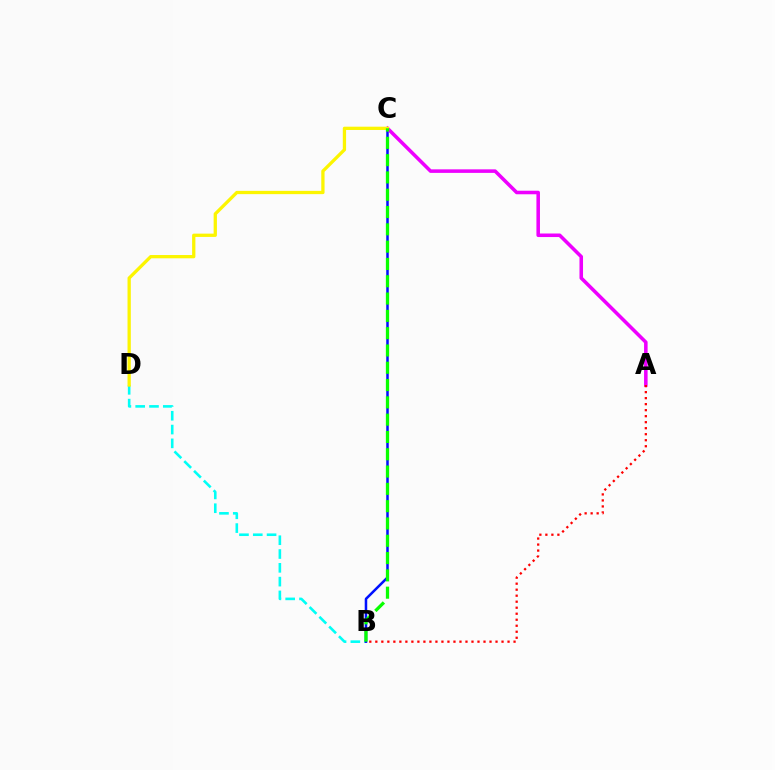{('B', 'D'): [{'color': '#00fff6', 'line_style': 'dashed', 'thickness': 1.87}], ('B', 'C'): [{'color': '#0010ff', 'line_style': 'solid', 'thickness': 1.82}, {'color': '#08ff00', 'line_style': 'dashed', 'thickness': 2.35}], ('A', 'C'): [{'color': '#ee00ff', 'line_style': 'solid', 'thickness': 2.55}], ('C', 'D'): [{'color': '#fcf500', 'line_style': 'solid', 'thickness': 2.37}], ('A', 'B'): [{'color': '#ff0000', 'line_style': 'dotted', 'thickness': 1.63}]}